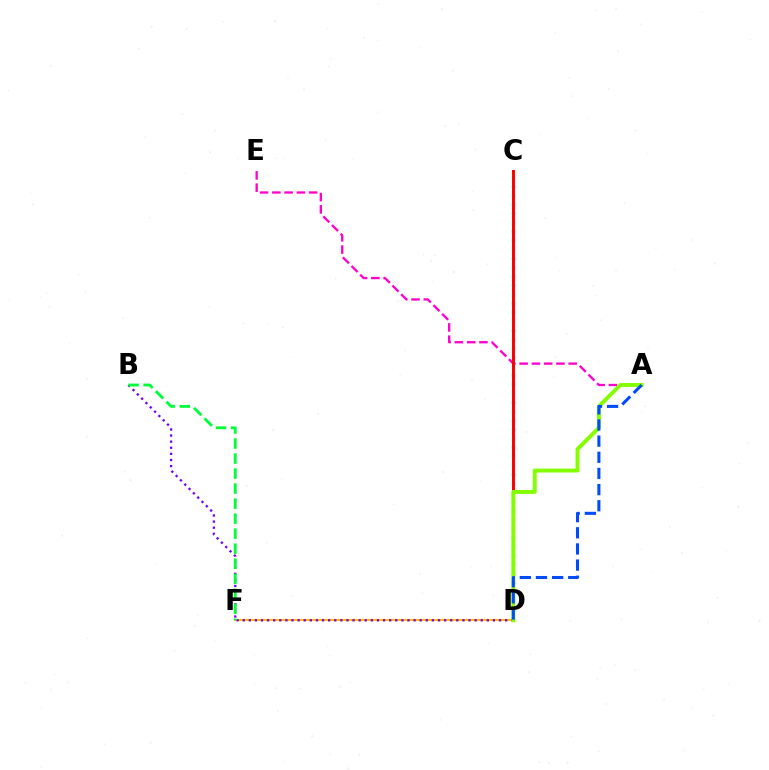{('D', 'F'): [{'color': '#ffbd00', 'line_style': 'solid', 'thickness': 1.54}], ('B', 'D'): [{'color': '#7200ff', 'line_style': 'dotted', 'thickness': 1.66}], ('A', 'E'): [{'color': '#ff00cf', 'line_style': 'dashed', 'thickness': 1.67}], ('C', 'D'): [{'color': '#00fff6', 'line_style': 'dotted', 'thickness': 2.45}, {'color': '#ff0000', 'line_style': 'solid', 'thickness': 2.15}], ('B', 'F'): [{'color': '#00ff39', 'line_style': 'dashed', 'thickness': 2.04}], ('A', 'D'): [{'color': '#84ff00', 'line_style': 'solid', 'thickness': 2.83}, {'color': '#004bff', 'line_style': 'dashed', 'thickness': 2.19}]}